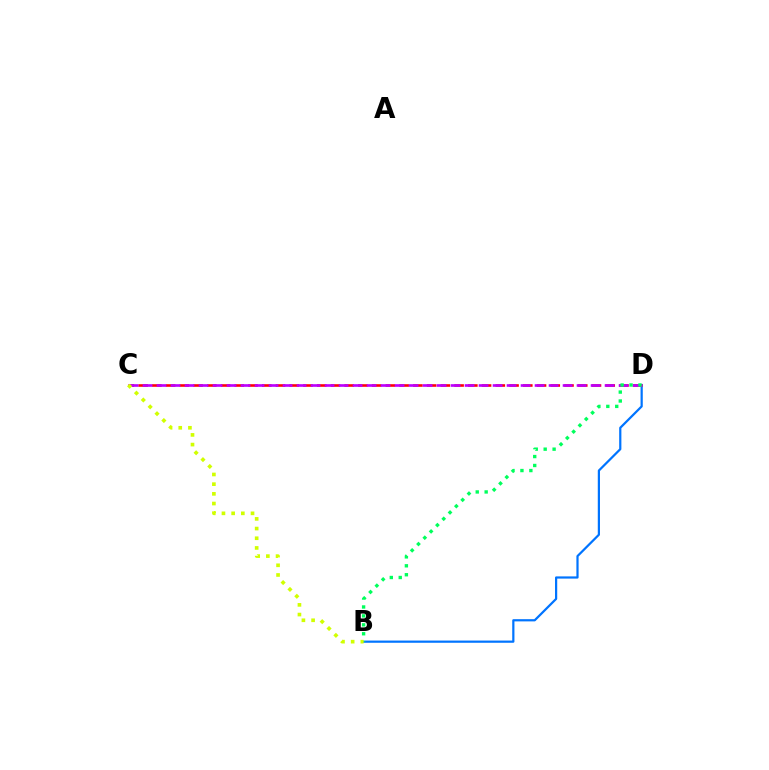{('B', 'D'): [{'color': '#0074ff', 'line_style': 'solid', 'thickness': 1.59}, {'color': '#00ff5c', 'line_style': 'dotted', 'thickness': 2.43}], ('C', 'D'): [{'color': '#ff0000', 'line_style': 'dashed', 'thickness': 1.87}, {'color': '#b900ff', 'line_style': 'dashed', 'thickness': 1.9}], ('B', 'C'): [{'color': '#d1ff00', 'line_style': 'dotted', 'thickness': 2.63}]}